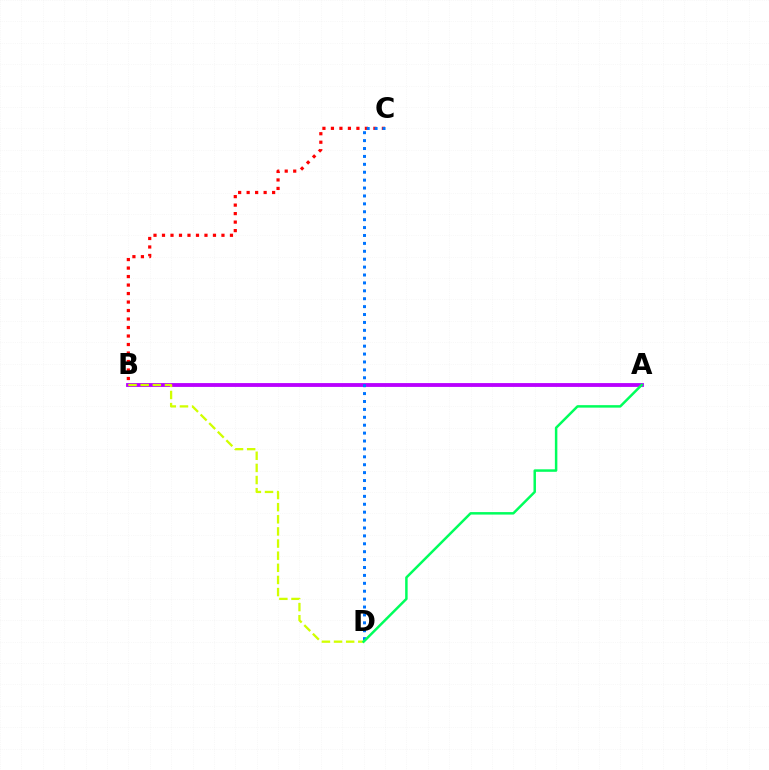{('A', 'B'): [{'color': '#b900ff', 'line_style': 'solid', 'thickness': 2.76}], ('B', 'C'): [{'color': '#ff0000', 'line_style': 'dotted', 'thickness': 2.31}], ('B', 'D'): [{'color': '#d1ff00', 'line_style': 'dashed', 'thickness': 1.65}], ('C', 'D'): [{'color': '#0074ff', 'line_style': 'dotted', 'thickness': 2.15}], ('A', 'D'): [{'color': '#00ff5c', 'line_style': 'solid', 'thickness': 1.79}]}